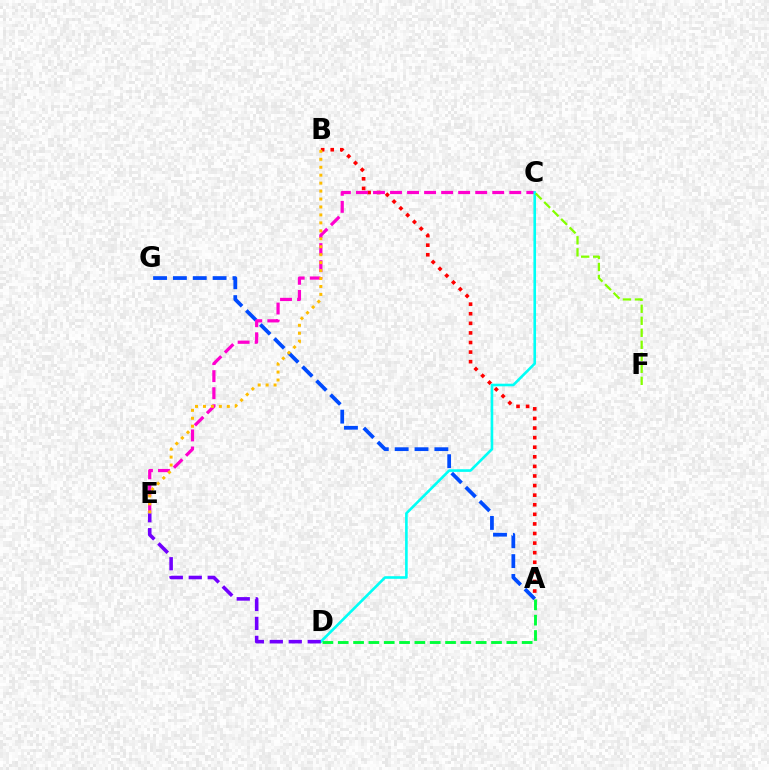{('A', 'G'): [{'color': '#004bff', 'line_style': 'dashed', 'thickness': 2.7}], ('A', 'B'): [{'color': '#ff0000', 'line_style': 'dotted', 'thickness': 2.6}], ('C', 'E'): [{'color': '#ff00cf', 'line_style': 'dashed', 'thickness': 2.31}], ('C', 'D'): [{'color': '#00fff6', 'line_style': 'solid', 'thickness': 1.89}], ('D', 'E'): [{'color': '#7200ff', 'line_style': 'dashed', 'thickness': 2.58}], ('B', 'E'): [{'color': '#ffbd00', 'line_style': 'dotted', 'thickness': 2.16}], ('C', 'F'): [{'color': '#84ff00', 'line_style': 'dashed', 'thickness': 1.63}], ('A', 'D'): [{'color': '#00ff39', 'line_style': 'dashed', 'thickness': 2.08}]}